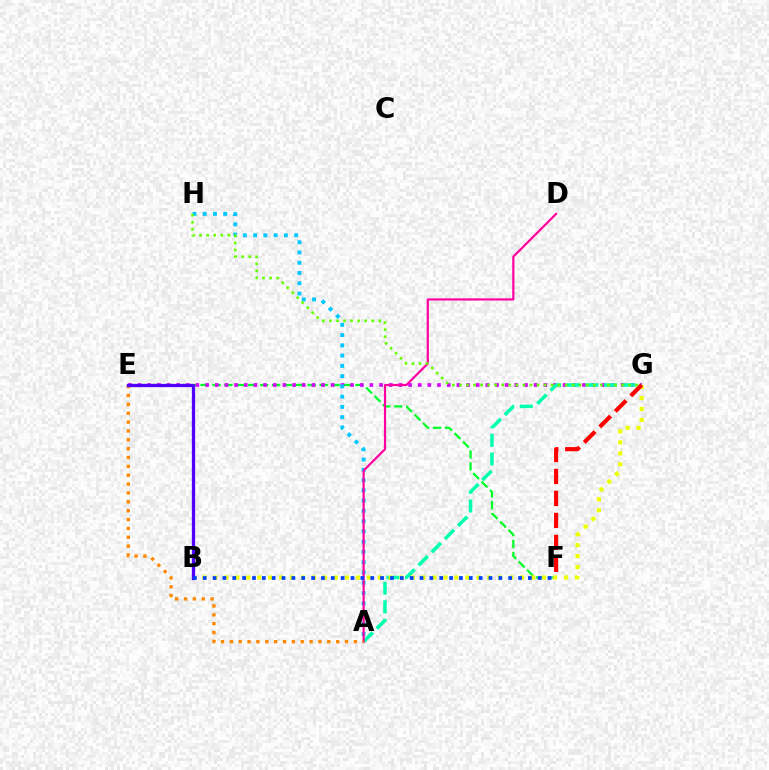{('E', 'F'): [{'color': '#00ff27', 'line_style': 'dashed', 'thickness': 1.62}], ('E', 'G'): [{'color': '#d600ff', 'line_style': 'dotted', 'thickness': 2.63}], ('A', 'G'): [{'color': '#00ffaf', 'line_style': 'dashed', 'thickness': 2.53}], ('B', 'G'): [{'color': '#eeff00', 'line_style': 'dotted', 'thickness': 2.98}], ('A', 'H'): [{'color': '#00c7ff', 'line_style': 'dotted', 'thickness': 2.79}], ('A', 'D'): [{'color': '#ff00a0', 'line_style': 'solid', 'thickness': 1.58}], ('G', 'H'): [{'color': '#66ff00', 'line_style': 'dotted', 'thickness': 1.91}], ('F', 'G'): [{'color': '#ff0000', 'line_style': 'dashed', 'thickness': 2.98}], ('A', 'E'): [{'color': '#ff8800', 'line_style': 'dotted', 'thickness': 2.41}], ('B', 'E'): [{'color': '#4f00ff', 'line_style': 'solid', 'thickness': 2.35}], ('B', 'F'): [{'color': '#003fff', 'line_style': 'dotted', 'thickness': 2.68}]}